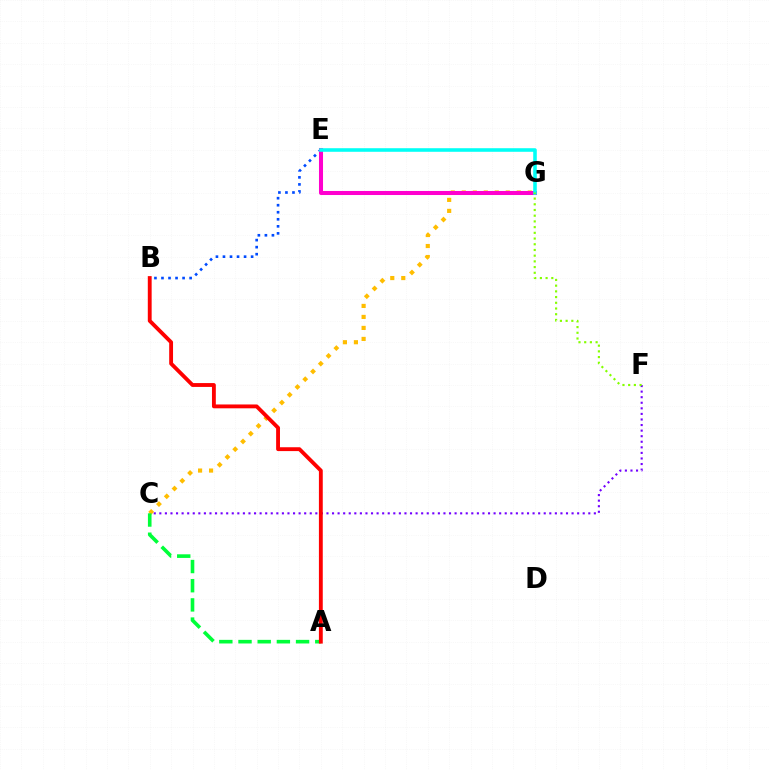{('C', 'F'): [{'color': '#7200ff', 'line_style': 'dotted', 'thickness': 1.51}], ('B', 'E'): [{'color': '#004bff', 'line_style': 'dotted', 'thickness': 1.91}], ('C', 'G'): [{'color': '#ffbd00', 'line_style': 'dotted', 'thickness': 2.99}], ('E', 'G'): [{'color': '#ff00cf', 'line_style': 'solid', 'thickness': 2.91}, {'color': '#00fff6', 'line_style': 'solid', 'thickness': 2.57}], ('A', 'C'): [{'color': '#00ff39', 'line_style': 'dashed', 'thickness': 2.61}], ('A', 'B'): [{'color': '#ff0000', 'line_style': 'solid', 'thickness': 2.77}], ('F', 'G'): [{'color': '#84ff00', 'line_style': 'dotted', 'thickness': 1.55}]}